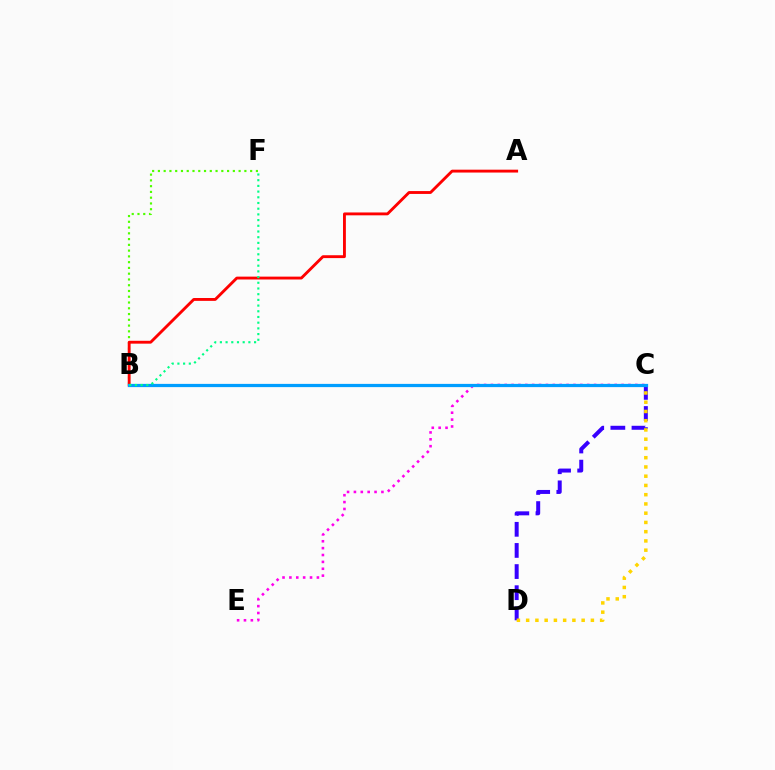{('C', 'D'): [{'color': '#3700ff', 'line_style': 'dashed', 'thickness': 2.87}, {'color': '#ffd500', 'line_style': 'dotted', 'thickness': 2.51}], ('C', 'E'): [{'color': '#ff00ed', 'line_style': 'dotted', 'thickness': 1.87}], ('B', 'F'): [{'color': '#4fff00', 'line_style': 'dotted', 'thickness': 1.57}, {'color': '#00ff86', 'line_style': 'dotted', 'thickness': 1.55}], ('A', 'B'): [{'color': '#ff0000', 'line_style': 'solid', 'thickness': 2.06}], ('B', 'C'): [{'color': '#009eff', 'line_style': 'solid', 'thickness': 2.33}]}